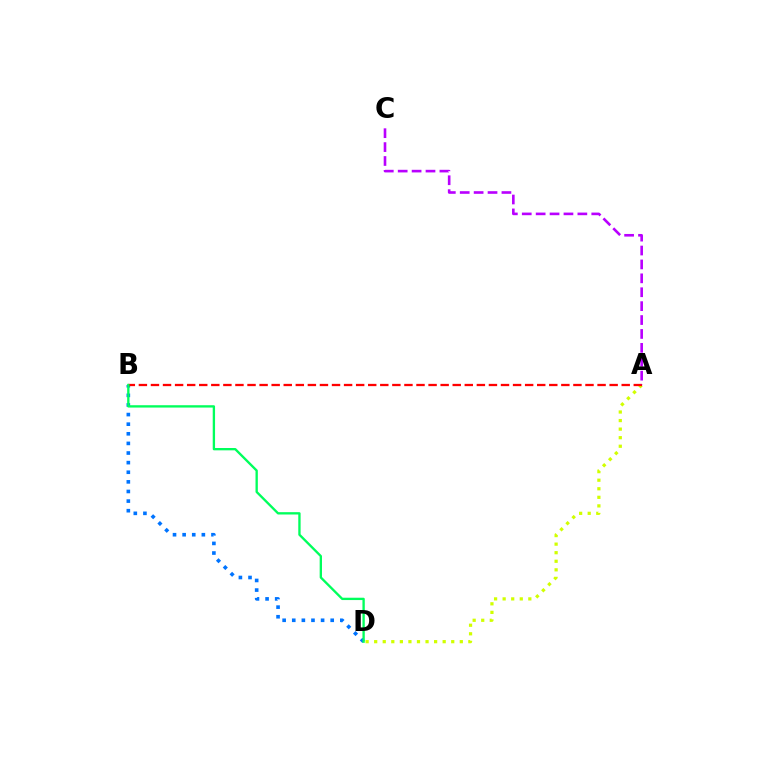{('A', 'D'): [{'color': '#d1ff00', 'line_style': 'dotted', 'thickness': 2.33}], ('B', 'D'): [{'color': '#0074ff', 'line_style': 'dotted', 'thickness': 2.61}, {'color': '#00ff5c', 'line_style': 'solid', 'thickness': 1.68}], ('A', 'B'): [{'color': '#ff0000', 'line_style': 'dashed', 'thickness': 1.64}], ('A', 'C'): [{'color': '#b900ff', 'line_style': 'dashed', 'thickness': 1.89}]}